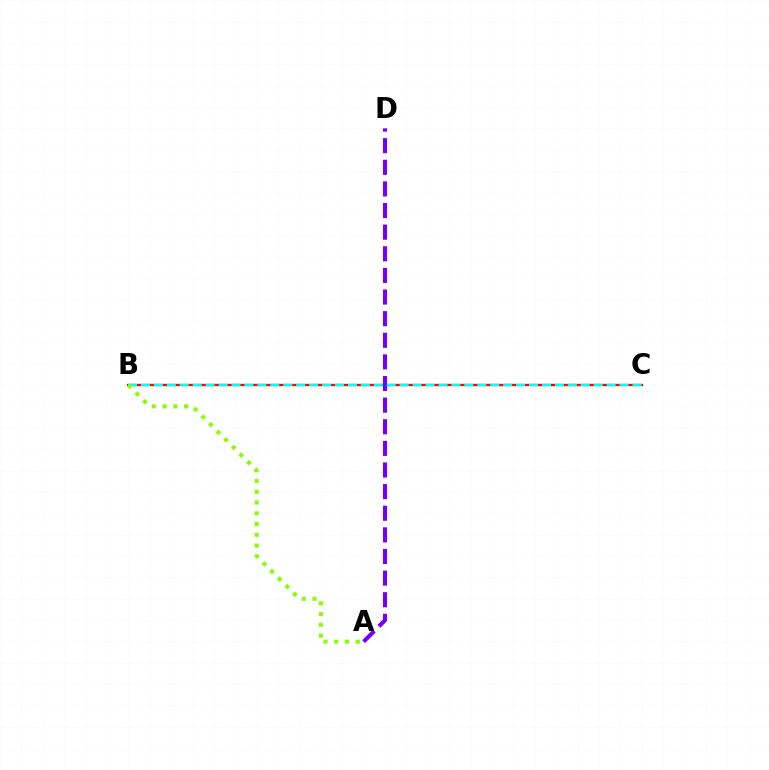{('B', 'C'): [{'color': '#ff0000', 'line_style': 'solid', 'thickness': 1.67}, {'color': '#00fff6', 'line_style': 'dashed', 'thickness': 1.76}], ('A', 'D'): [{'color': '#7200ff', 'line_style': 'dashed', 'thickness': 2.94}], ('A', 'B'): [{'color': '#84ff00', 'line_style': 'dotted', 'thickness': 2.92}]}